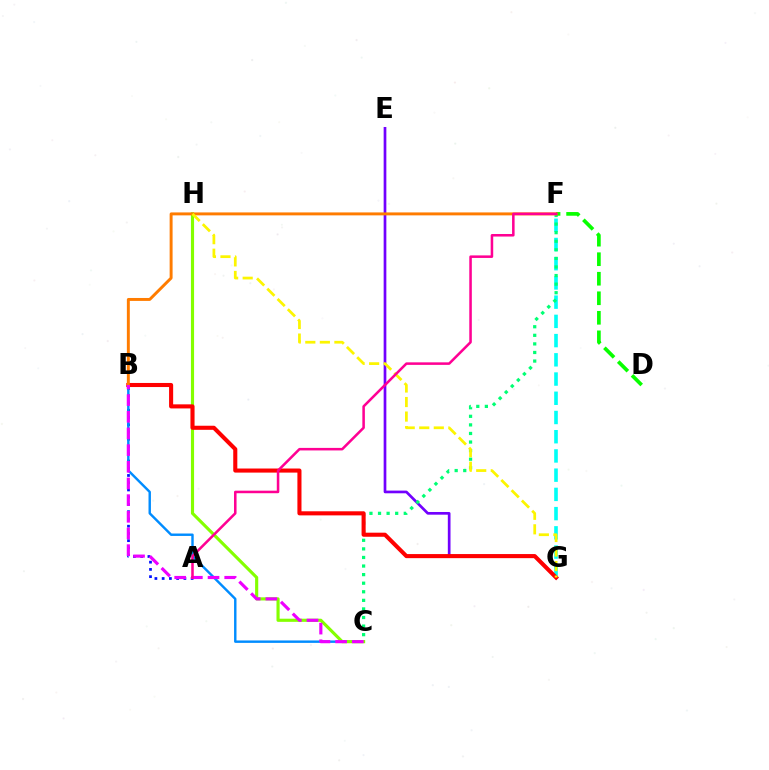{('A', 'B'): [{'color': '#0010ff', 'line_style': 'dotted', 'thickness': 1.97}], ('B', 'C'): [{'color': '#008cff', 'line_style': 'solid', 'thickness': 1.74}, {'color': '#ee00ff', 'line_style': 'dashed', 'thickness': 2.26}], ('E', 'G'): [{'color': '#7200ff', 'line_style': 'solid', 'thickness': 1.94}], ('F', 'G'): [{'color': '#00fff6', 'line_style': 'dashed', 'thickness': 2.61}], ('C', 'F'): [{'color': '#00ff74', 'line_style': 'dotted', 'thickness': 2.33}], ('C', 'H'): [{'color': '#84ff00', 'line_style': 'solid', 'thickness': 2.26}], ('B', 'G'): [{'color': '#ff0000', 'line_style': 'solid', 'thickness': 2.94}], ('D', 'F'): [{'color': '#08ff00', 'line_style': 'dashed', 'thickness': 2.65}], ('B', 'F'): [{'color': '#ff7c00', 'line_style': 'solid', 'thickness': 2.12}], ('G', 'H'): [{'color': '#fcf500', 'line_style': 'dashed', 'thickness': 1.97}], ('A', 'F'): [{'color': '#ff0094', 'line_style': 'solid', 'thickness': 1.83}]}